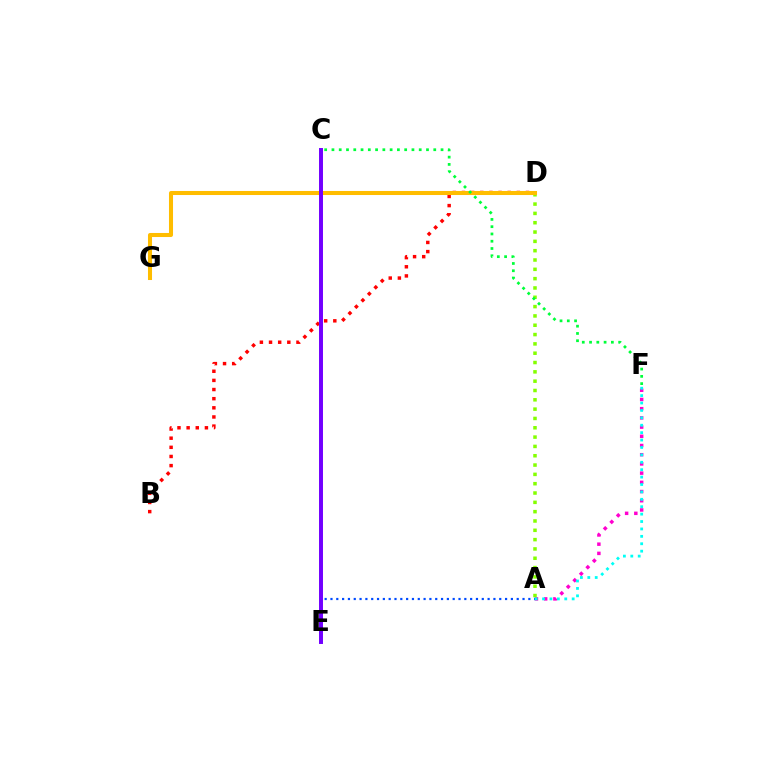{('B', 'D'): [{'color': '#ff0000', 'line_style': 'dotted', 'thickness': 2.48}], ('A', 'F'): [{'color': '#ff00cf', 'line_style': 'dotted', 'thickness': 2.5}, {'color': '#00fff6', 'line_style': 'dotted', 'thickness': 2.01}], ('A', 'D'): [{'color': '#84ff00', 'line_style': 'dotted', 'thickness': 2.53}], ('A', 'E'): [{'color': '#004bff', 'line_style': 'dotted', 'thickness': 1.58}], ('D', 'G'): [{'color': '#ffbd00', 'line_style': 'solid', 'thickness': 2.91}], ('C', 'E'): [{'color': '#7200ff', 'line_style': 'solid', 'thickness': 2.85}], ('C', 'F'): [{'color': '#00ff39', 'line_style': 'dotted', 'thickness': 1.98}]}